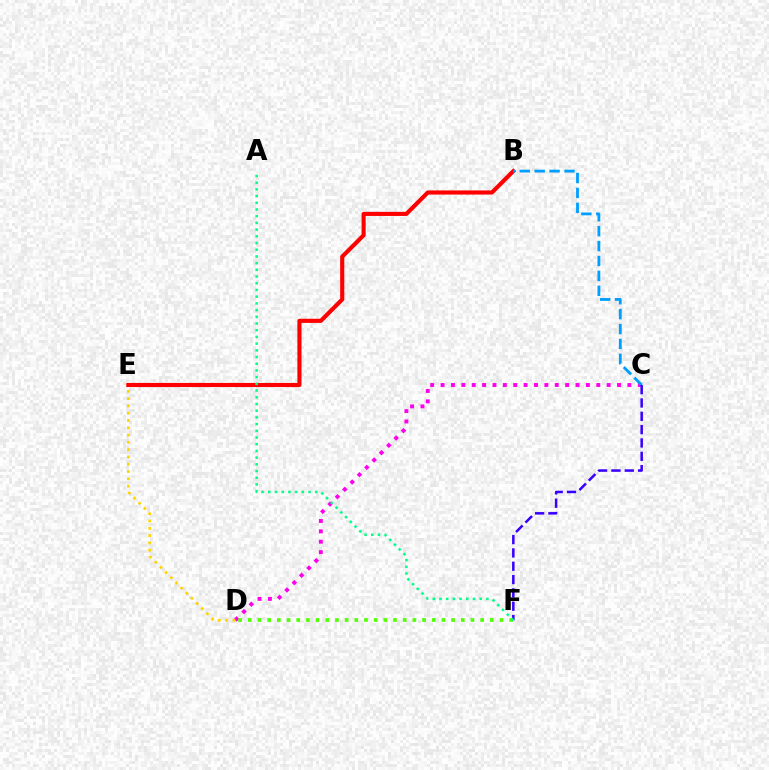{('C', 'D'): [{'color': '#ff00ed', 'line_style': 'dotted', 'thickness': 2.82}], ('D', 'E'): [{'color': '#ffd500', 'line_style': 'dotted', 'thickness': 1.98}], ('B', 'E'): [{'color': '#ff0000', 'line_style': 'solid', 'thickness': 2.97}], ('D', 'F'): [{'color': '#4fff00', 'line_style': 'dotted', 'thickness': 2.63}], ('B', 'C'): [{'color': '#009eff', 'line_style': 'dashed', 'thickness': 2.03}], ('C', 'F'): [{'color': '#3700ff', 'line_style': 'dashed', 'thickness': 1.81}], ('A', 'F'): [{'color': '#00ff86', 'line_style': 'dotted', 'thickness': 1.82}]}